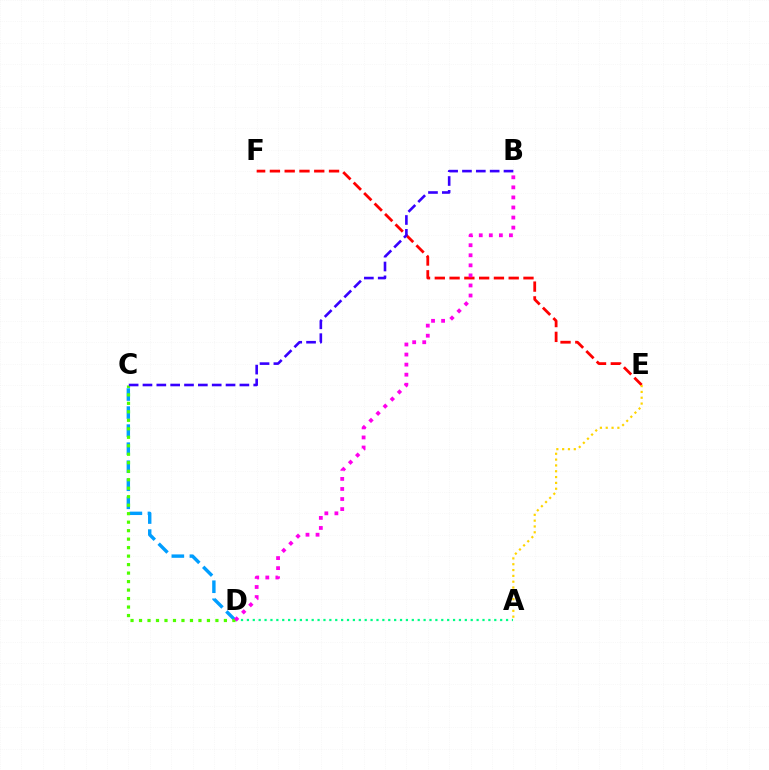{('A', 'D'): [{'color': '#00ff86', 'line_style': 'dotted', 'thickness': 1.6}], ('E', 'F'): [{'color': '#ff0000', 'line_style': 'dashed', 'thickness': 2.01}], ('C', 'D'): [{'color': '#009eff', 'line_style': 'dashed', 'thickness': 2.45}, {'color': '#4fff00', 'line_style': 'dotted', 'thickness': 2.31}], ('B', 'D'): [{'color': '#ff00ed', 'line_style': 'dotted', 'thickness': 2.73}], ('A', 'E'): [{'color': '#ffd500', 'line_style': 'dotted', 'thickness': 1.58}], ('B', 'C'): [{'color': '#3700ff', 'line_style': 'dashed', 'thickness': 1.88}]}